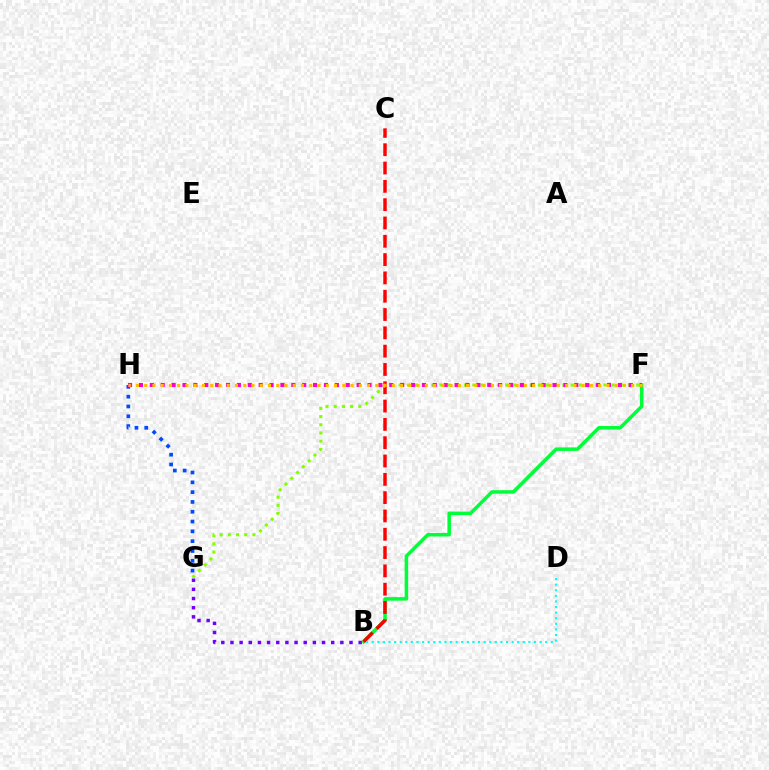{('B', 'F'): [{'color': '#00ff39', 'line_style': 'solid', 'thickness': 2.54}], ('B', 'C'): [{'color': '#ff0000', 'line_style': 'dashed', 'thickness': 2.49}], ('G', 'H'): [{'color': '#004bff', 'line_style': 'dotted', 'thickness': 2.66}], ('B', 'D'): [{'color': '#00fff6', 'line_style': 'dotted', 'thickness': 1.52}], ('B', 'G'): [{'color': '#7200ff', 'line_style': 'dotted', 'thickness': 2.49}], ('F', 'G'): [{'color': '#84ff00', 'line_style': 'dotted', 'thickness': 2.23}], ('F', 'H'): [{'color': '#ff00cf', 'line_style': 'dotted', 'thickness': 2.96}, {'color': '#ffbd00', 'line_style': 'dotted', 'thickness': 2.24}]}